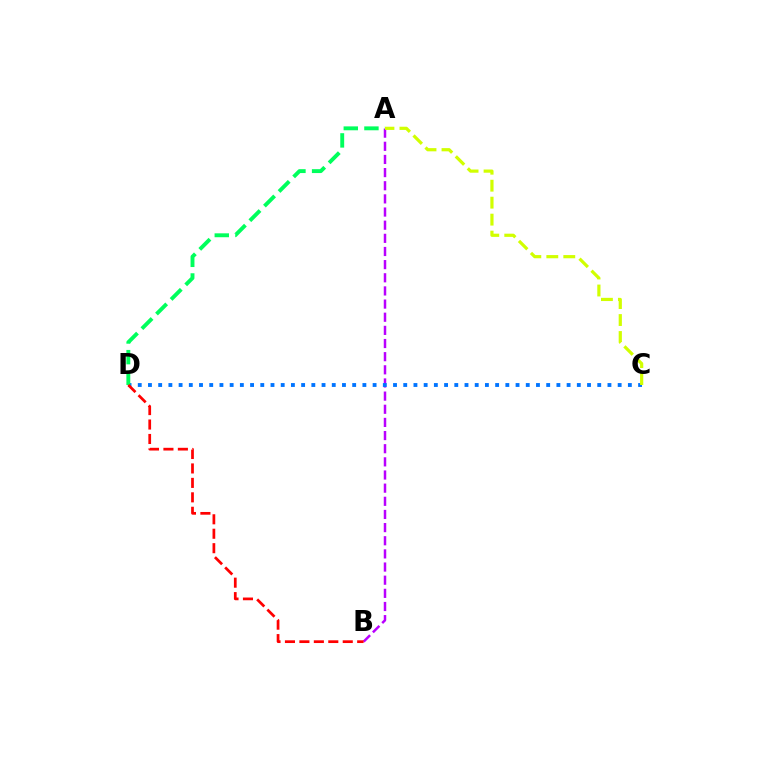{('A', 'B'): [{'color': '#b900ff', 'line_style': 'dashed', 'thickness': 1.79}], ('C', 'D'): [{'color': '#0074ff', 'line_style': 'dotted', 'thickness': 2.77}], ('A', 'D'): [{'color': '#00ff5c', 'line_style': 'dashed', 'thickness': 2.81}], ('A', 'C'): [{'color': '#d1ff00', 'line_style': 'dashed', 'thickness': 2.31}], ('B', 'D'): [{'color': '#ff0000', 'line_style': 'dashed', 'thickness': 1.96}]}